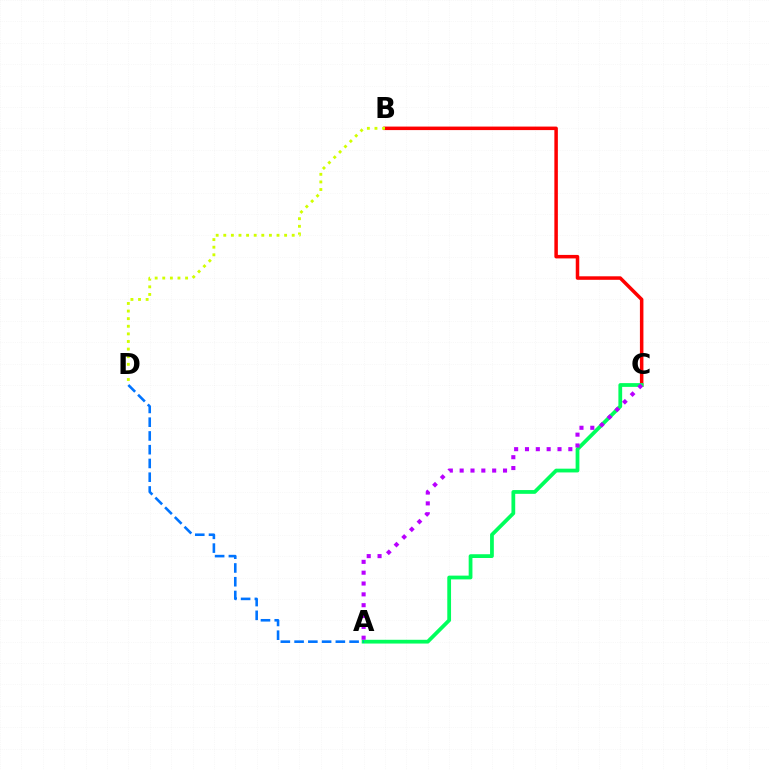{('B', 'C'): [{'color': '#ff0000', 'line_style': 'solid', 'thickness': 2.52}], ('B', 'D'): [{'color': '#d1ff00', 'line_style': 'dotted', 'thickness': 2.07}], ('A', 'C'): [{'color': '#00ff5c', 'line_style': 'solid', 'thickness': 2.71}, {'color': '#b900ff', 'line_style': 'dotted', 'thickness': 2.94}], ('A', 'D'): [{'color': '#0074ff', 'line_style': 'dashed', 'thickness': 1.87}]}